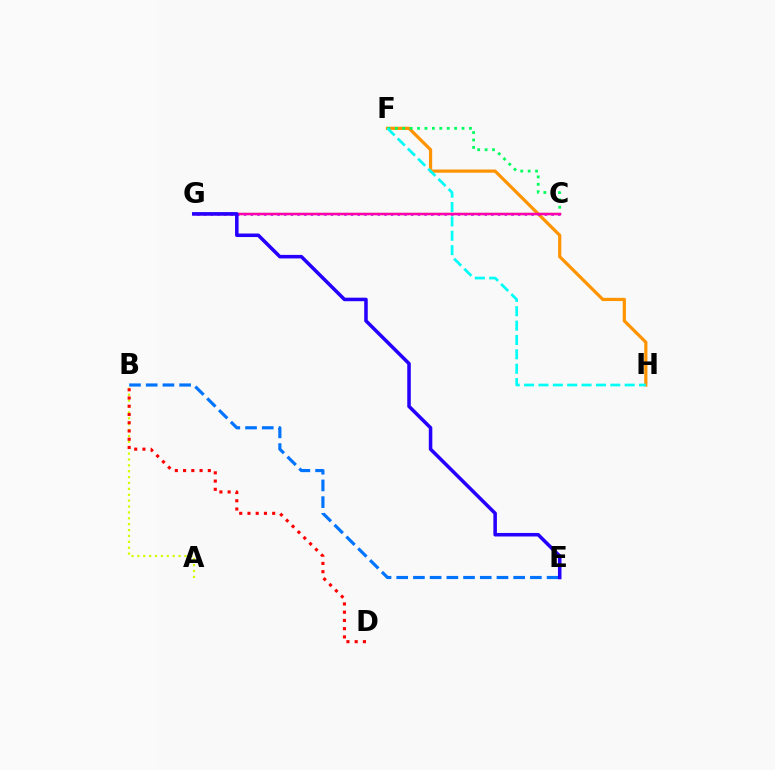{('F', 'H'): [{'color': '#ff9400', 'line_style': 'solid', 'thickness': 2.31}, {'color': '#00fff6', 'line_style': 'dashed', 'thickness': 1.95}], ('C', 'F'): [{'color': '#00ff5c', 'line_style': 'dotted', 'thickness': 2.01}], ('C', 'G'): [{'color': '#3dff00', 'line_style': 'solid', 'thickness': 1.55}, {'color': '#b900ff', 'line_style': 'dotted', 'thickness': 1.82}, {'color': '#ff00ac', 'line_style': 'solid', 'thickness': 1.8}], ('A', 'B'): [{'color': '#d1ff00', 'line_style': 'dotted', 'thickness': 1.6}], ('B', 'E'): [{'color': '#0074ff', 'line_style': 'dashed', 'thickness': 2.27}], ('E', 'G'): [{'color': '#2500ff', 'line_style': 'solid', 'thickness': 2.55}], ('B', 'D'): [{'color': '#ff0000', 'line_style': 'dotted', 'thickness': 2.24}]}